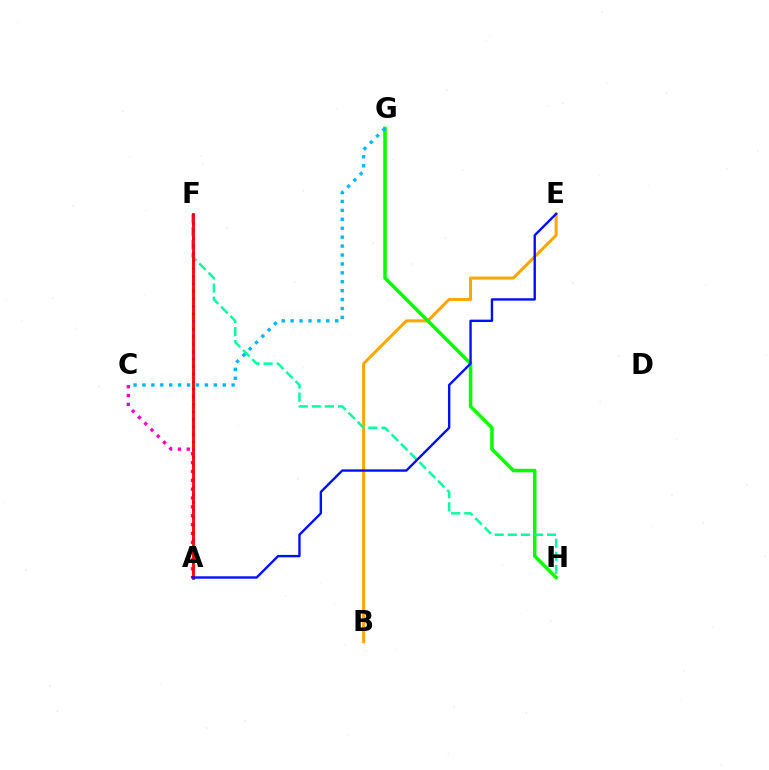{('A', 'F'): [{'color': '#b3ff00', 'line_style': 'dashed', 'thickness': 1.59}, {'color': '#9b00ff', 'line_style': 'dotted', 'thickness': 2.05}, {'color': '#ff0000', 'line_style': 'solid', 'thickness': 2.01}], ('A', 'C'): [{'color': '#ff00bd', 'line_style': 'dotted', 'thickness': 2.4}], ('B', 'E'): [{'color': '#ffa500', 'line_style': 'solid', 'thickness': 2.15}], ('G', 'H'): [{'color': '#08ff00', 'line_style': 'solid', 'thickness': 2.54}], ('F', 'H'): [{'color': '#00ff9d', 'line_style': 'dashed', 'thickness': 1.78}], ('A', 'E'): [{'color': '#0010ff', 'line_style': 'solid', 'thickness': 1.72}], ('C', 'G'): [{'color': '#00b5ff', 'line_style': 'dotted', 'thickness': 2.42}]}